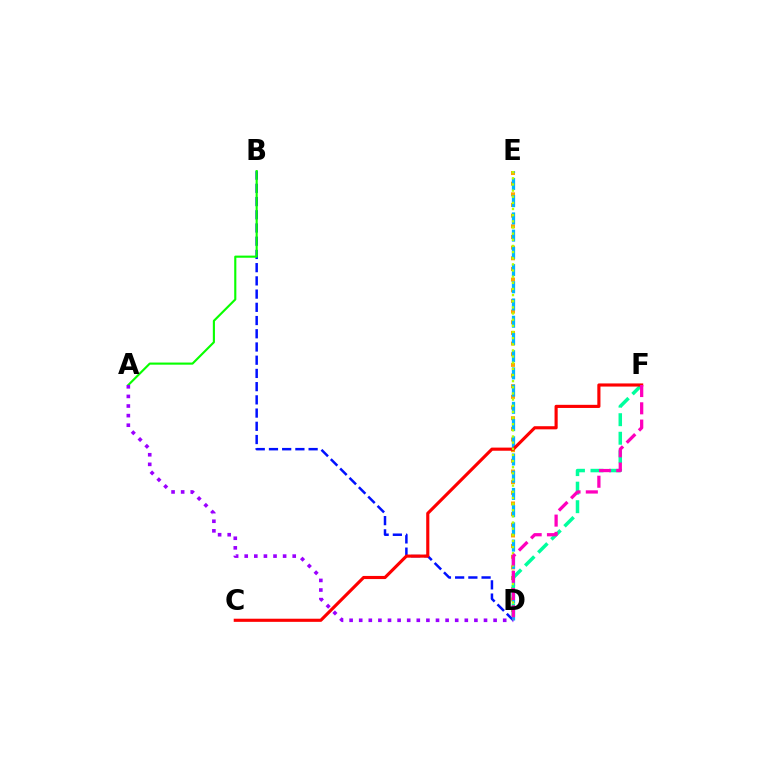{('D', 'E'): [{'color': '#ffa500', 'line_style': 'dotted', 'thickness': 2.9}, {'color': '#00b5ff', 'line_style': 'dashed', 'thickness': 2.34}, {'color': '#b3ff00', 'line_style': 'dotted', 'thickness': 1.67}], ('B', 'D'): [{'color': '#0010ff', 'line_style': 'dashed', 'thickness': 1.8}], ('A', 'B'): [{'color': '#08ff00', 'line_style': 'solid', 'thickness': 1.53}], ('D', 'F'): [{'color': '#00ff9d', 'line_style': 'dashed', 'thickness': 2.52}, {'color': '#ff00bd', 'line_style': 'dashed', 'thickness': 2.35}], ('C', 'F'): [{'color': '#ff0000', 'line_style': 'solid', 'thickness': 2.26}], ('A', 'D'): [{'color': '#9b00ff', 'line_style': 'dotted', 'thickness': 2.61}]}